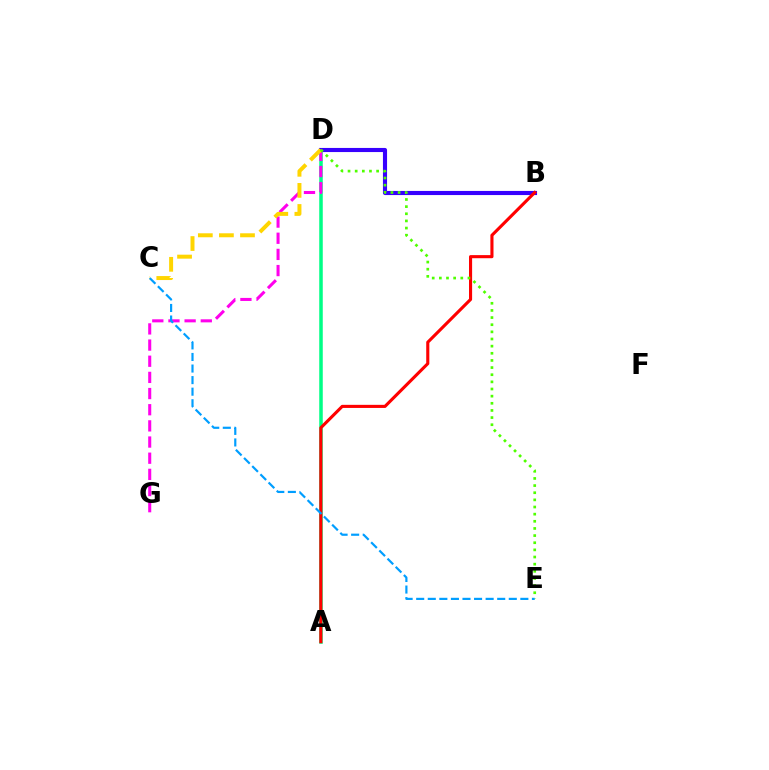{('A', 'D'): [{'color': '#00ff86', 'line_style': 'solid', 'thickness': 2.54}], ('D', 'G'): [{'color': '#ff00ed', 'line_style': 'dashed', 'thickness': 2.2}], ('B', 'D'): [{'color': '#3700ff', 'line_style': 'solid', 'thickness': 2.96}], ('A', 'B'): [{'color': '#ff0000', 'line_style': 'solid', 'thickness': 2.24}], ('C', 'D'): [{'color': '#ffd500', 'line_style': 'dashed', 'thickness': 2.86}], ('D', 'E'): [{'color': '#4fff00', 'line_style': 'dotted', 'thickness': 1.94}], ('C', 'E'): [{'color': '#009eff', 'line_style': 'dashed', 'thickness': 1.57}]}